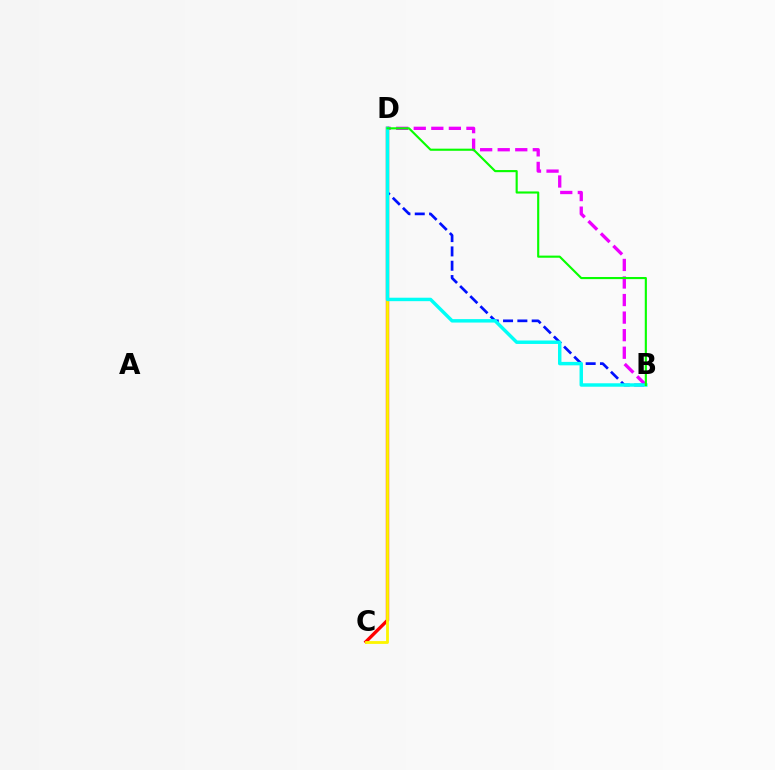{('C', 'D'): [{'color': '#ff0000', 'line_style': 'solid', 'thickness': 2.39}, {'color': '#fcf500', 'line_style': 'solid', 'thickness': 2.03}], ('B', 'D'): [{'color': '#ee00ff', 'line_style': 'dashed', 'thickness': 2.38}, {'color': '#0010ff', 'line_style': 'dashed', 'thickness': 1.95}, {'color': '#00fff6', 'line_style': 'solid', 'thickness': 2.48}, {'color': '#08ff00', 'line_style': 'solid', 'thickness': 1.54}]}